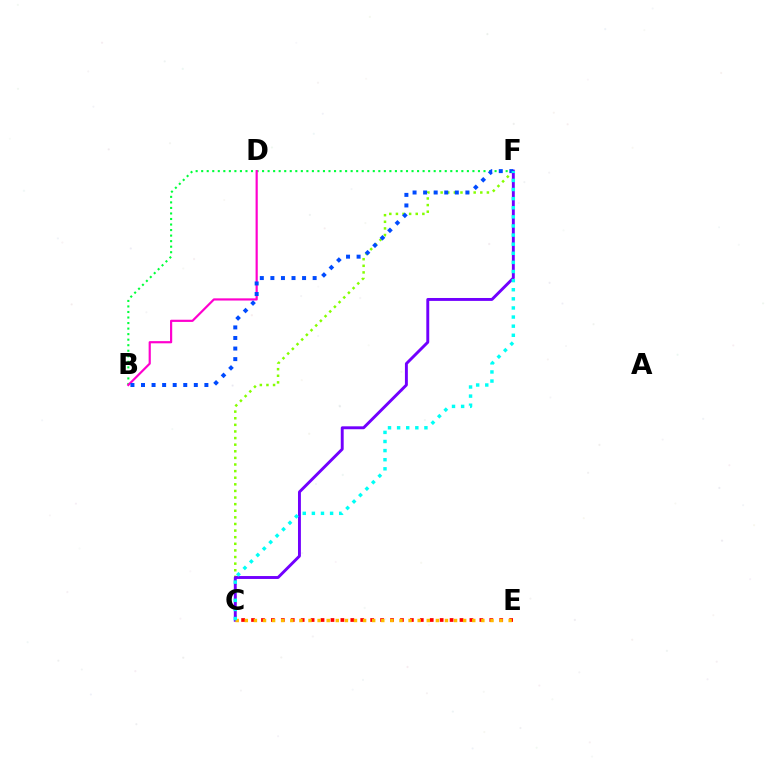{('B', 'F'): [{'color': '#00ff39', 'line_style': 'dotted', 'thickness': 1.5}, {'color': '#004bff', 'line_style': 'dotted', 'thickness': 2.87}], ('B', 'D'): [{'color': '#ff00cf', 'line_style': 'solid', 'thickness': 1.57}], ('C', 'F'): [{'color': '#84ff00', 'line_style': 'dotted', 'thickness': 1.8}, {'color': '#7200ff', 'line_style': 'solid', 'thickness': 2.1}, {'color': '#00fff6', 'line_style': 'dotted', 'thickness': 2.47}], ('C', 'E'): [{'color': '#ff0000', 'line_style': 'dotted', 'thickness': 2.7}, {'color': '#ffbd00', 'line_style': 'dotted', 'thickness': 2.47}]}